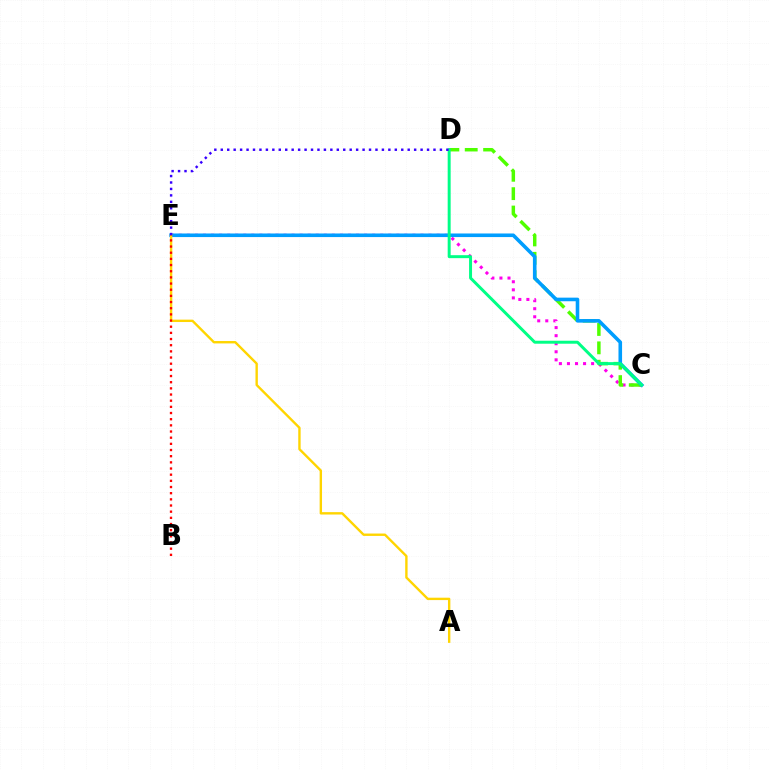{('C', 'E'): [{'color': '#ff00ed', 'line_style': 'dotted', 'thickness': 2.19}, {'color': '#009eff', 'line_style': 'solid', 'thickness': 2.59}], ('C', 'D'): [{'color': '#4fff00', 'line_style': 'dashed', 'thickness': 2.5}, {'color': '#00ff86', 'line_style': 'solid', 'thickness': 2.14}], ('A', 'E'): [{'color': '#ffd500', 'line_style': 'solid', 'thickness': 1.72}], ('B', 'E'): [{'color': '#ff0000', 'line_style': 'dotted', 'thickness': 1.68}], ('D', 'E'): [{'color': '#3700ff', 'line_style': 'dotted', 'thickness': 1.75}]}